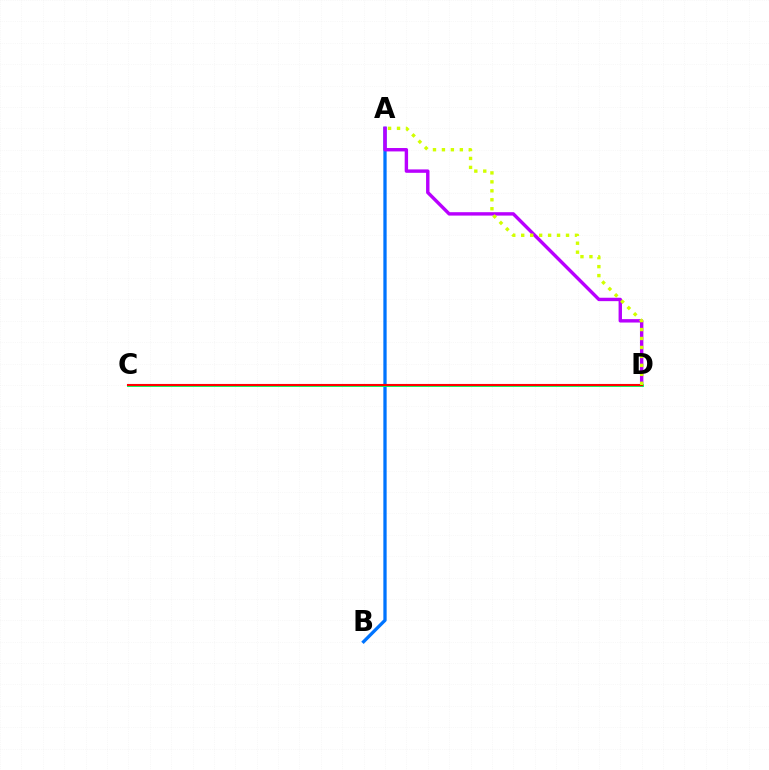{('A', 'B'): [{'color': '#0074ff', 'line_style': 'solid', 'thickness': 2.37}], ('A', 'D'): [{'color': '#b900ff', 'line_style': 'solid', 'thickness': 2.45}, {'color': '#d1ff00', 'line_style': 'dotted', 'thickness': 2.43}], ('C', 'D'): [{'color': '#00ff5c', 'line_style': 'solid', 'thickness': 2.07}, {'color': '#ff0000', 'line_style': 'solid', 'thickness': 1.51}]}